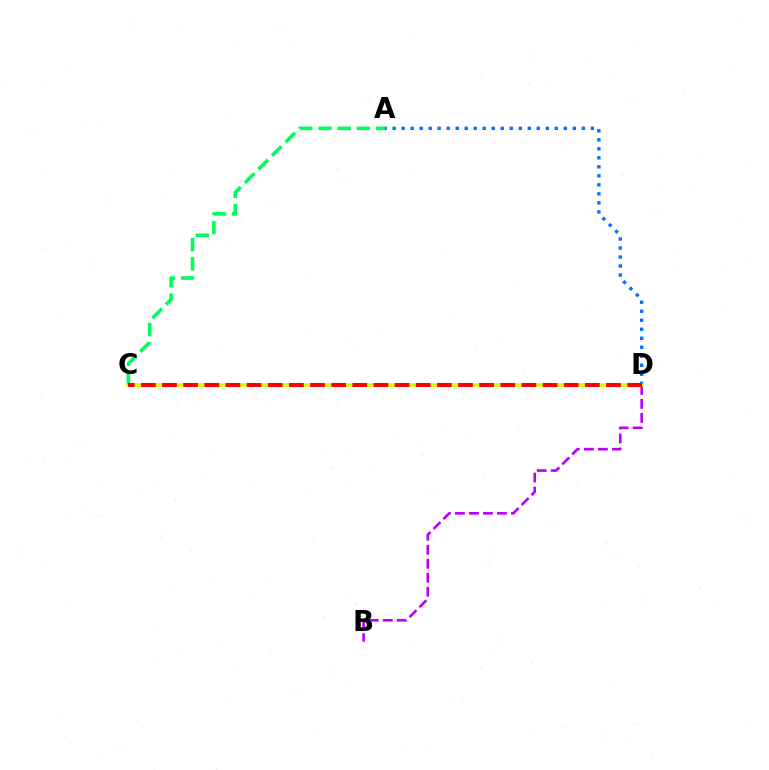{('A', 'C'): [{'color': '#00ff5c', 'line_style': 'dashed', 'thickness': 2.61}], ('A', 'D'): [{'color': '#0074ff', 'line_style': 'dotted', 'thickness': 2.45}], ('B', 'D'): [{'color': '#b900ff', 'line_style': 'dashed', 'thickness': 1.9}], ('C', 'D'): [{'color': '#d1ff00', 'line_style': 'solid', 'thickness': 2.56}, {'color': '#ff0000', 'line_style': 'dashed', 'thickness': 2.87}]}